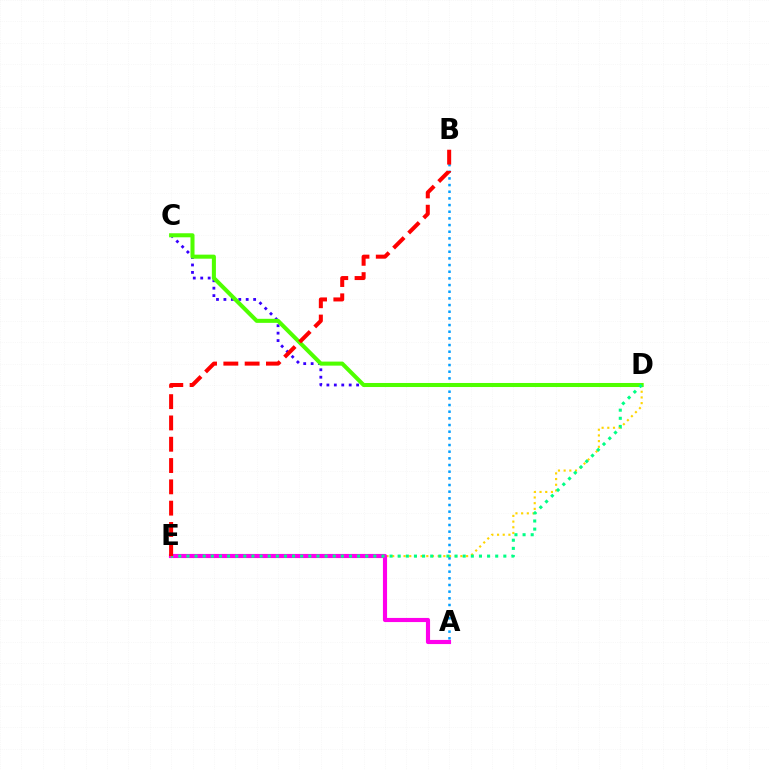{('D', 'E'): [{'color': '#ffd500', 'line_style': 'dotted', 'thickness': 1.54}, {'color': '#00ff86', 'line_style': 'dotted', 'thickness': 2.21}], ('A', 'B'): [{'color': '#009eff', 'line_style': 'dotted', 'thickness': 1.81}], ('C', 'D'): [{'color': '#3700ff', 'line_style': 'dotted', 'thickness': 2.02}, {'color': '#4fff00', 'line_style': 'solid', 'thickness': 2.91}], ('A', 'E'): [{'color': '#ff00ed', 'line_style': 'solid', 'thickness': 2.98}], ('B', 'E'): [{'color': '#ff0000', 'line_style': 'dashed', 'thickness': 2.89}]}